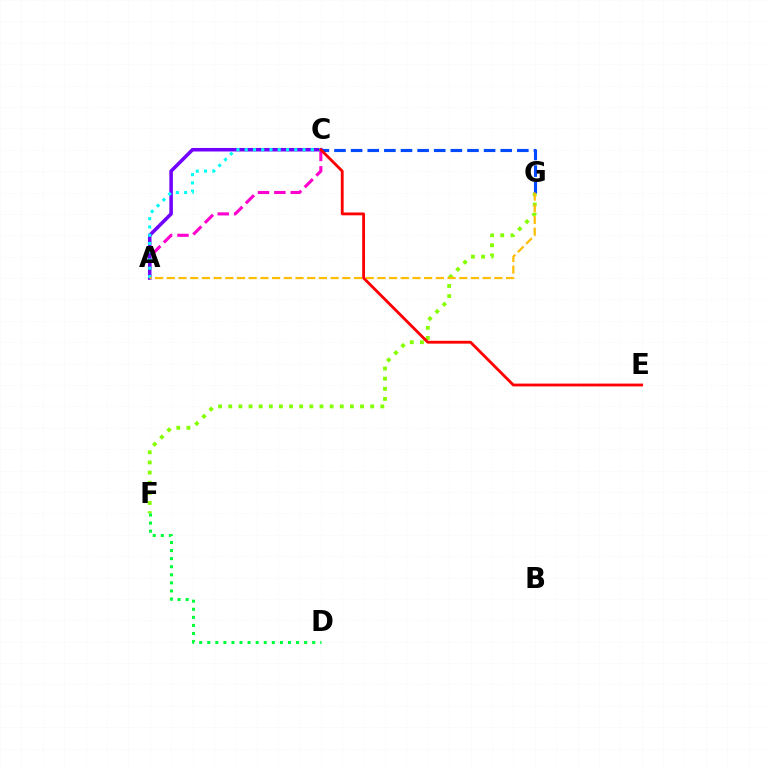{('A', 'C'): [{'color': '#ff00cf', 'line_style': 'dashed', 'thickness': 2.22}, {'color': '#7200ff', 'line_style': 'solid', 'thickness': 2.55}, {'color': '#00fff6', 'line_style': 'dotted', 'thickness': 2.24}], ('F', 'G'): [{'color': '#84ff00', 'line_style': 'dotted', 'thickness': 2.75}], ('D', 'F'): [{'color': '#00ff39', 'line_style': 'dotted', 'thickness': 2.19}], ('C', 'G'): [{'color': '#004bff', 'line_style': 'dashed', 'thickness': 2.26}], ('A', 'G'): [{'color': '#ffbd00', 'line_style': 'dashed', 'thickness': 1.59}], ('C', 'E'): [{'color': '#ff0000', 'line_style': 'solid', 'thickness': 2.04}]}